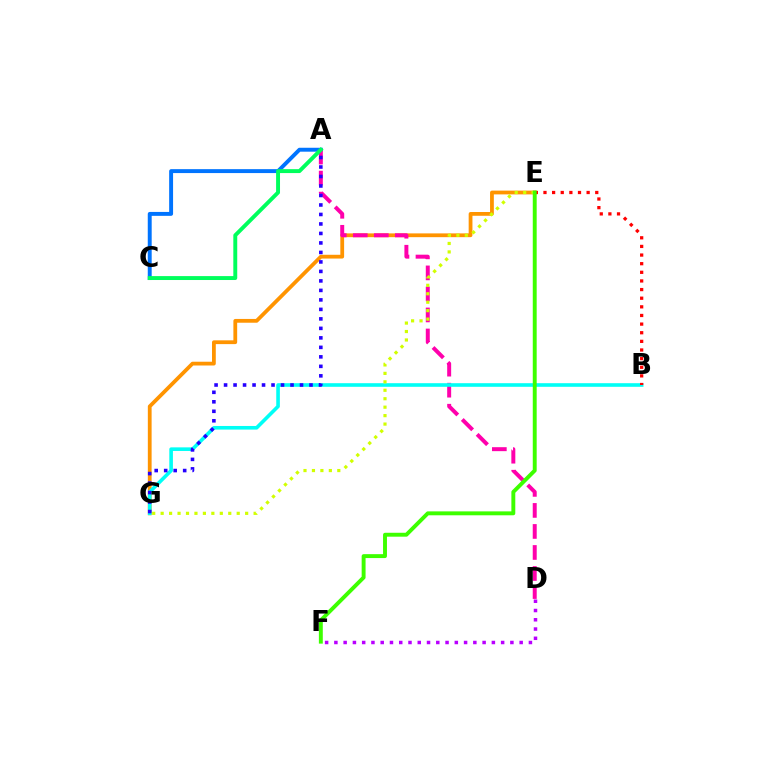{('E', 'G'): [{'color': '#ff9400', 'line_style': 'solid', 'thickness': 2.72}, {'color': '#d1ff00', 'line_style': 'dotted', 'thickness': 2.3}], ('A', 'C'): [{'color': '#0074ff', 'line_style': 'solid', 'thickness': 2.82}, {'color': '#00ff5c', 'line_style': 'solid', 'thickness': 2.82}], ('A', 'D'): [{'color': '#ff00ac', 'line_style': 'dashed', 'thickness': 2.86}], ('B', 'G'): [{'color': '#00fff6', 'line_style': 'solid', 'thickness': 2.6}], ('A', 'G'): [{'color': '#2500ff', 'line_style': 'dotted', 'thickness': 2.58}], ('B', 'E'): [{'color': '#ff0000', 'line_style': 'dotted', 'thickness': 2.34}], ('D', 'F'): [{'color': '#b900ff', 'line_style': 'dotted', 'thickness': 2.52}], ('E', 'F'): [{'color': '#3dff00', 'line_style': 'solid', 'thickness': 2.82}]}